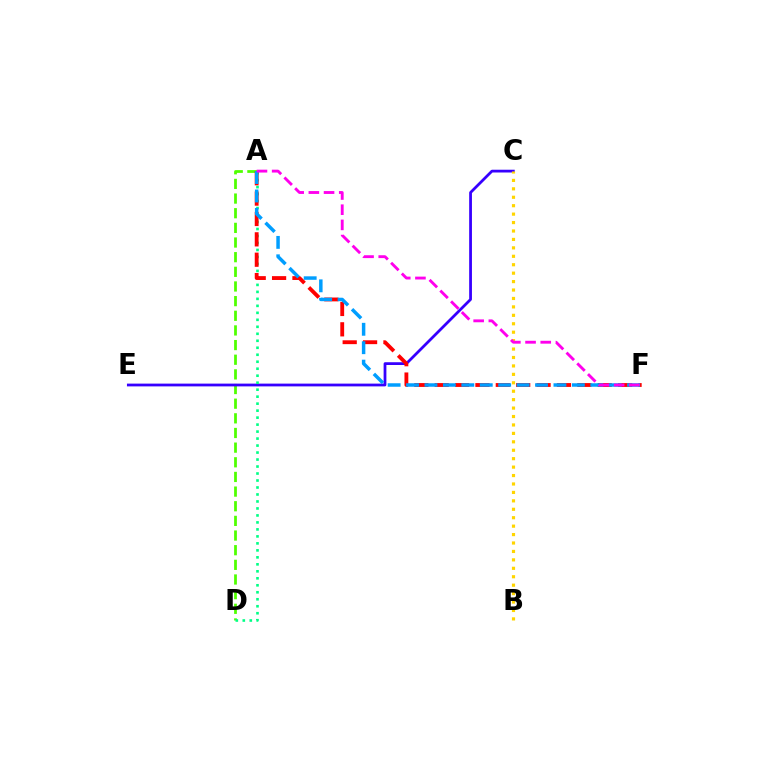{('A', 'D'): [{'color': '#4fff00', 'line_style': 'dashed', 'thickness': 1.99}, {'color': '#00ff86', 'line_style': 'dotted', 'thickness': 1.9}], ('C', 'E'): [{'color': '#3700ff', 'line_style': 'solid', 'thickness': 2.0}], ('A', 'F'): [{'color': '#ff0000', 'line_style': 'dashed', 'thickness': 2.77}, {'color': '#009eff', 'line_style': 'dashed', 'thickness': 2.5}, {'color': '#ff00ed', 'line_style': 'dashed', 'thickness': 2.06}], ('B', 'C'): [{'color': '#ffd500', 'line_style': 'dotted', 'thickness': 2.29}]}